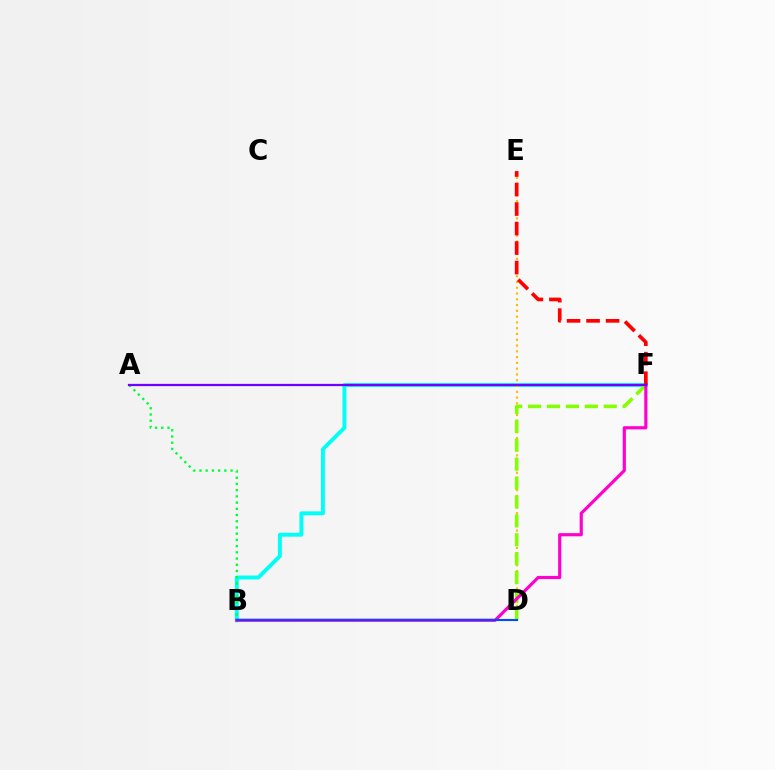{('B', 'F'): [{'color': '#00fff6', 'line_style': 'solid', 'thickness': 2.82}, {'color': '#ff00cf', 'line_style': 'solid', 'thickness': 2.28}], ('D', 'E'): [{'color': '#ffbd00', 'line_style': 'dotted', 'thickness': 1.57}], ('A', 'B'): [{'color': '#00ff39', 'line_style': 'dotted', 'thickness': 1.69}], ('D', 'F'): [{'color': '#84ff00', 'line_style': 'dashed', 'thickness': 2.57}], ('E', 'F'): [{'color': '#ff0000', 'line_style': 'dashed', 'thickness': 2.65}], ('A', 'F'): [{'color': '#7200ff', 'line_style': 'solid', 'thickness': 1.62}], ('B', 'D'): [{'color': '#004bff', 'line_style': 'solid', 'thickness': 1.53}]}